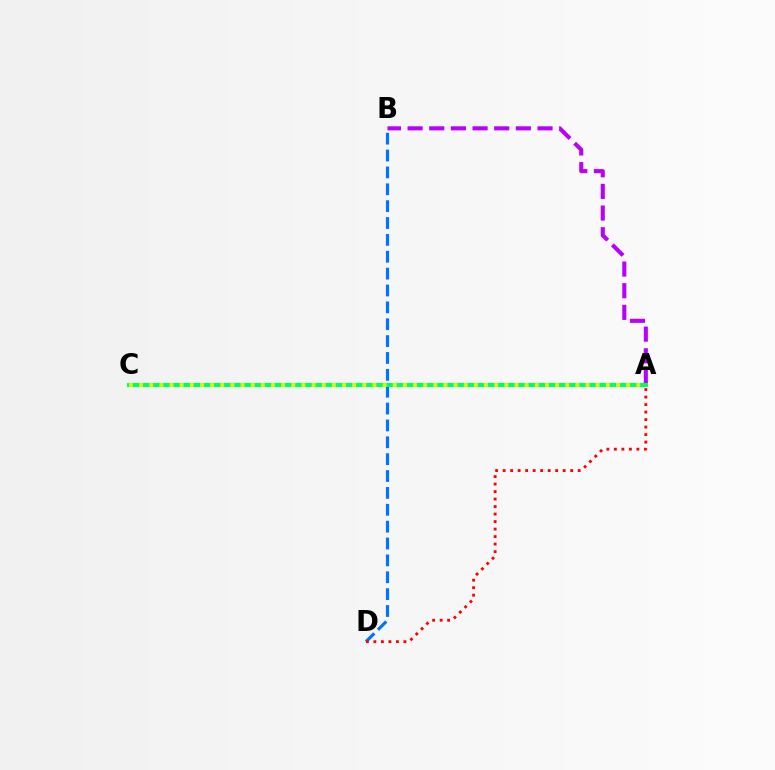{('B', 'D'): [{'color': '#0074ff', 'line_style': 'dashed', 'thickness': 2.29}], ('A', 'D'): [{'color': '#ff0000', 'line_style': 'dotted', 'thickness': 2.04}], ('A', 'B'): [{'color': '#b900ff', 'line_style': 'dashed', 'thickness': 2.94}], ('A', 'C'): [{'color': '#00ff5c', 'line_style': 'solid', 'thickness': 2.95}, {'color': '#d1ff00', 'line_style': 'dotted', 'thickness': 2.76}]}